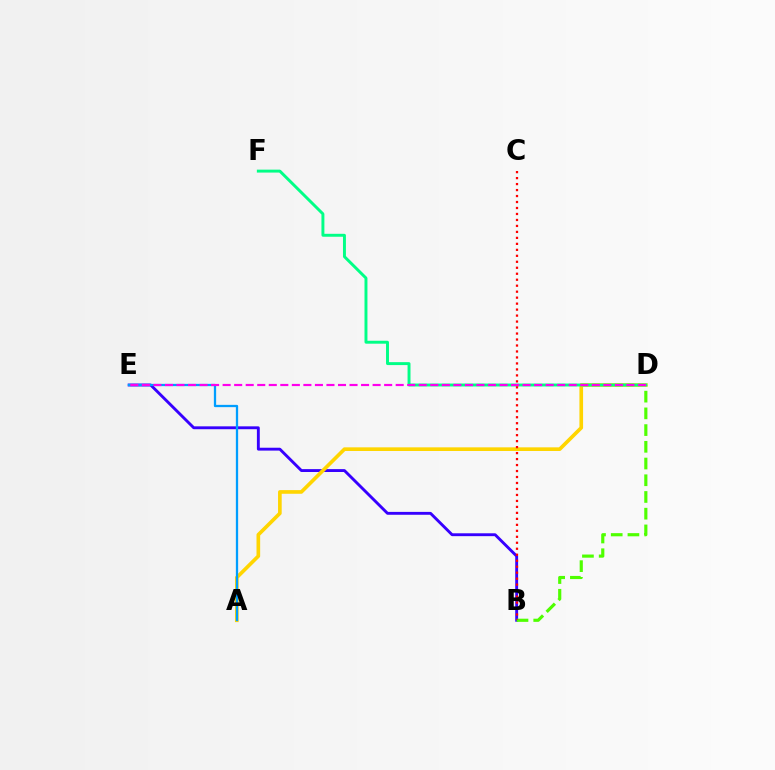{('B', 'E'): [{'color': '#3700ff', 'line_style': 'solid', 'thickness': 2.07}], ('B', 'D'): [{'color': '#4fff00', 'line_style': 'dashed', 'thickness': 2.27}], ('A', 'D'): [{'color': '#ffd500', 'line_style': 'solid', 'thickness': 2.63}], ('D', 'F'): [{'color': '#00ff86', 'line_style': 'solid', 'thickness': 2.11}], ('A', 'E'): [{'color': '#009eff', 'line_style': 'solid', 'thickness': 1.64}], ('B', 'C'): [{'color': '#ff0000', 'line_style': 'dotted', 'thickness': 1.62}], ('D', 'E'): [{'color': '#ff00ed', 'line_style': 'dashed', 'thickness': 1.57}]}